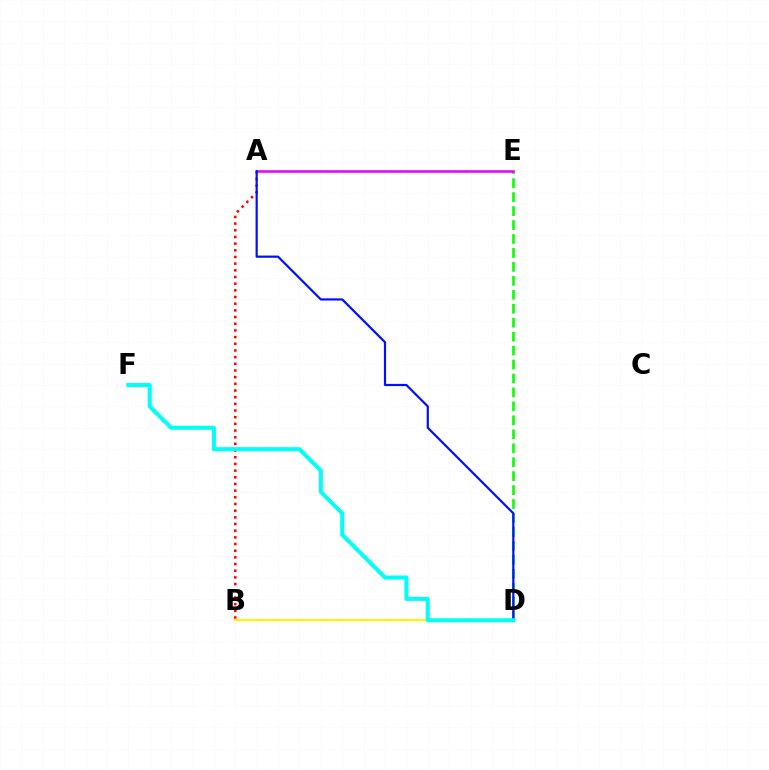{('A', 'B'): [{'color': '#ff0000', 'line_style': 'dotted', 'thickness': 1.81}], ('D', 'E'): [{'color': '#08ff00', 'line_style': 'dashed', 'thickness': 1.9}], ('B', 'D'): [{'color': '#fcf500', 'line_style': 'solid', 'thickness': 1.53}], ('A', 'E'): [{'color': '#ee00ff', 'line_style': 'solid', 'thickness': 1.86}], ('A', 'D'): [{'color': '#0010ff', 'line_style': 'solid', 'thickness': 1.58}], ('D', 'F'): [{'color': '#00fff6', 'line_style': 'solid', 'thickness': 2.89}]}